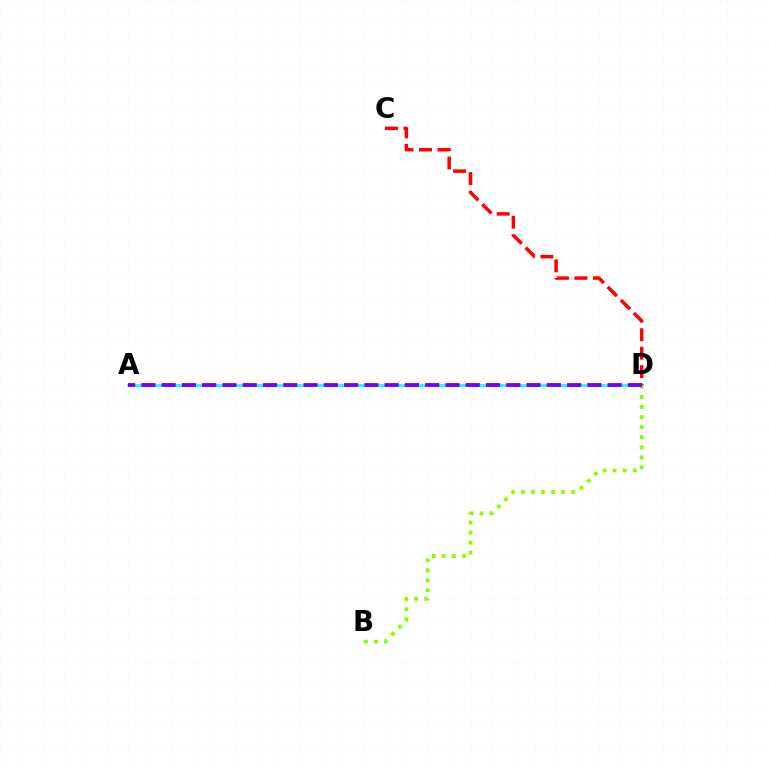{('B', 'D'): [{'color': '#84ff00', 'line_style': 'dotted', 'thickness': 2.73}], ('A', 'D'): [{'color': '#00fff6', 'line_style': 'solid', 'thickness': 1.81}, {'color': '#7200ff', 'line_style': 'dashed', 'thickness': 2.75}], ('C', 'D'): [{'color': '#ff0000', 'line_style': 'dashed', 'thickness': 2.51}]}